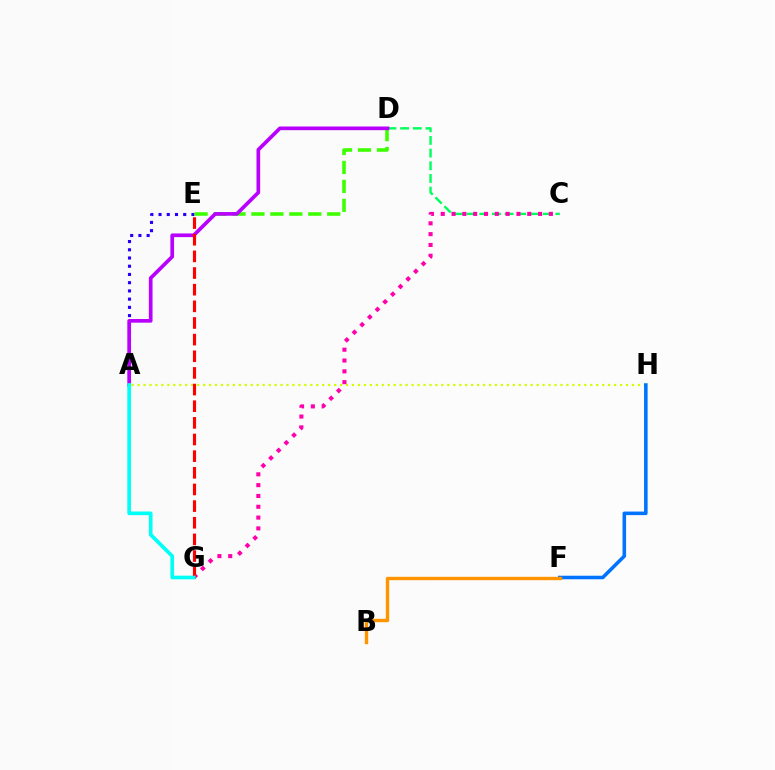{('A', 'E'): [{'color': '#2500ff', 'line_style': 'dotted', 'thickness': 2.24}], ('C', 'D'): [{'color': '#00ff5c', 'line_style': 'dashed', 'thickness': 1.72}], ('A', 'H'): [{'color': '#d1ff00', 'line_style': 'dotted', 'thickness': 1.62}], ('D', 'E'): [{'color': '#3dff00', 'line_style': 'dashed', 'thickness': 2.57}], ('C', 'G'): [{'color': '#ff00ac', 'line_style': 'dotted', 'thickness': 2.94}], ('A', 'D'): [{'color': '#b900ff', 'line_style': 'solid', 'thickness': 2.65}], ('E', 'G'): [{'color': '#ff0000', 'line_style': 'dashed', 'thickness': 2.26}], ('F', 'H'): [{'color': '#0074ff', 'line_style': 'solid', 'thickness': 2.56}], ('A', 'G'): [{'color': '#00fff6', 'line_style': 'solid', 'thickness': 2.64}], ('B', 'F'): [{'color': '#ff9400', 'line_style': 'solid', 'thickness': 2.44}]}